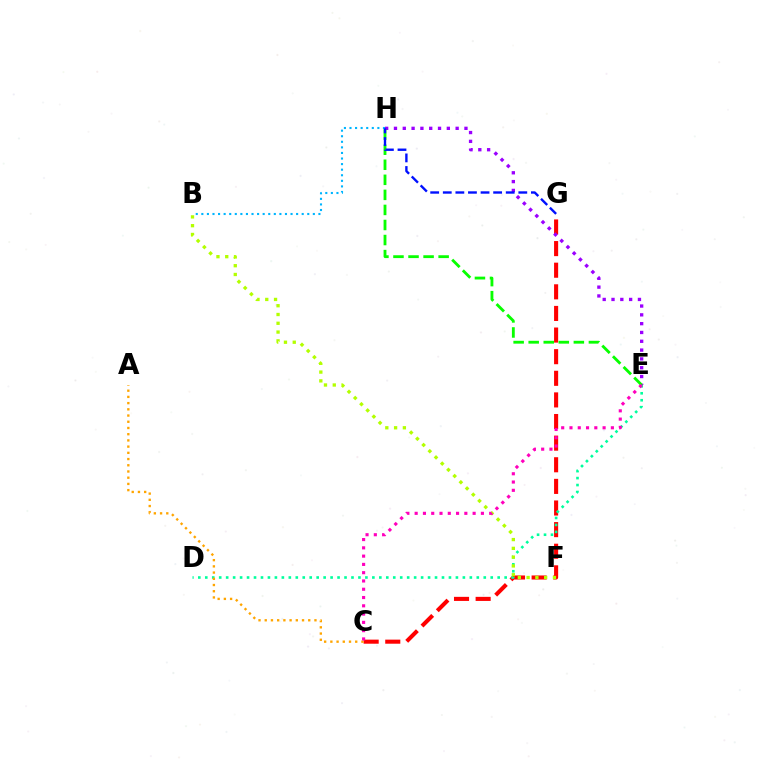{('C', 'G'): [{'color': '#ff0000', 'line_style': 'dashed', 'thickness': 2.94}], ('D', 'E'): [{'color': '#00ff9d', 'line_style': 'dotted', 'thickness': 1.89}], ('B', 'H'): [{'color': '#00b5ff', 'line_style': 'dotted', 'thickness': 1.51}], ('B', 'F'): [{'color': '#b3ff00', 'line_style': 'dotted', 'thickness': 2.39}], ('A', 'C'): [{'color': '#ffa500', 'line_style': 'dotted', 'thickness': 1.69}], ('E', 'H'): [{'color': '#9b00ff', 'line_style': 'dotted', 'thickness': 2.39}, {'color': '#08ff00', 'line_style': 'dashed', 'thickness': 2.05}], ('G', 'H'): [{'color': '#0010ff', 'line_style': 'dashed', 'thickness': 1.71}], ('C', 'E'): [{'color': '#ff00bd', 'line_style': 'dotted', 'thickness': 2.25}]}